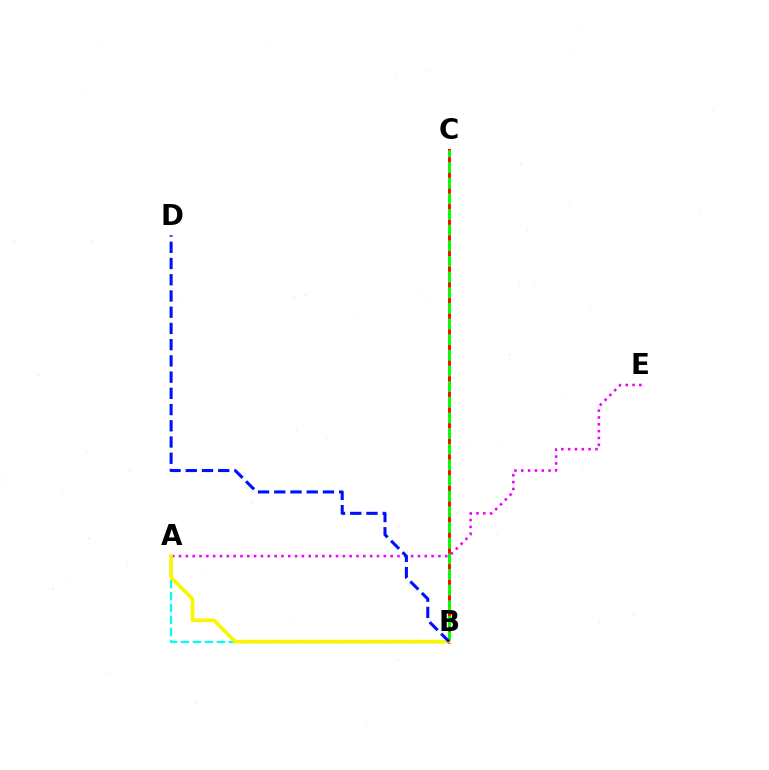{('A', 'B'): [{'color': '#00fff6', 'line_style': 'dashed', 'thickness': 1.63}, {'color': '#fcf500', 'line_style': 'solid', 'thickness': 2.61}], ('B', 'C'): [{'color': '#ff0000', 'line_style': 'solid', 'thickness': 2.08}, {'color': '#08ff00', 'line_style': 'dashed', 'thickness': 2.13}], ('A', 'E'): [{'color': '#ee00ff', 'line_style': 'dotted', 'thickness': 1.85}], ('B', 'D'): [{'color': '#0010ff', 'line_style': 'dashed', 'thickness': 2.2}]}